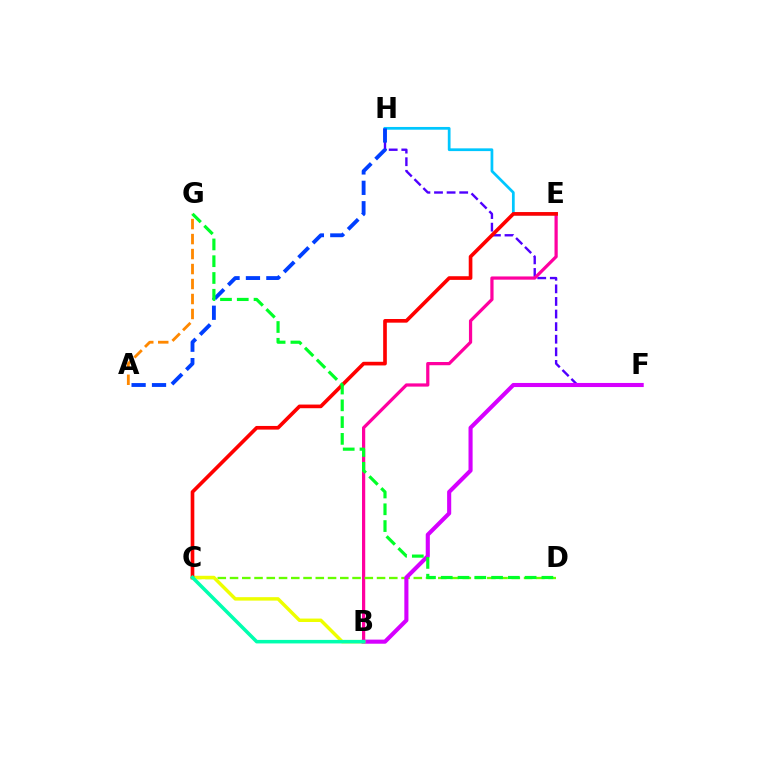{('F', 'H'): [{'color': '#4f00ff', 'line_style': 'dashed', 'thickness': 1.71}], ('B', 'E'): [{'color': '#ff00a0', 'line_style': 'solid', 'thickness': 2.32}], ('C', 'D'): [{'color': '#66ff00', 'line_style': 'dashed', 'thickness': 1.66}], ('B', 'F'): [{'color': '#d600ff', 'line_style': 'solid', 'thickness': 2.95}], ('B', 'C'): [{'color': '#eeff00', 'line_style': 'solid', 'thickness': 2.48}, {'color': '#00ffaf', 'line_style': 'solid', 'thickness': 2.54}], ('A', 'G'): [{'color': '#ff8800', 'line_style': 'dashed', 'thickness': 2.04}], ('E', 'H'): [{'color': '#00c7ff', 'line_style': 'solid', 'thickness': 1.97}], ('A', 'H'): [{'color': '#003fff', 'line_style': 'dashed', 'thickness': 2.77}], ('C', 'E'): [{'color': '#ff0000', 'line_style': 'solid', 'thickness': 2.63}], ('D', 'G'): [{'color': '#00ff27', 'line_style': 'dashed', 'thickness': 2.28}]}